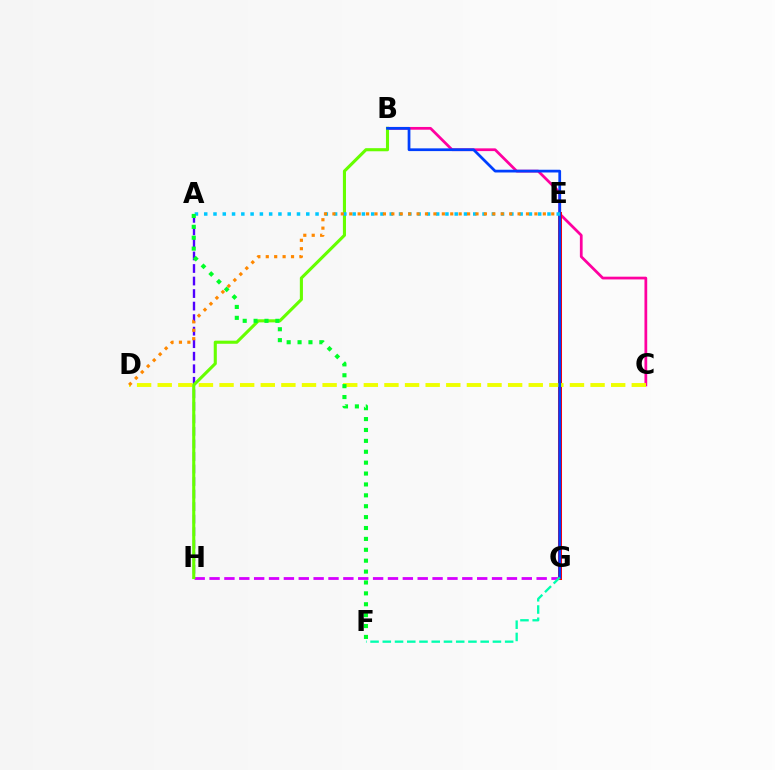{('A', 'H'): [{'color': '#4f00ff', 'line_style': 'dashed', 'thickness': 1.7}], ('G', 'H'): [{'color': '#d600ff', 'line_style': 'dashed', 'thickness': 2.02}], ('B', 'C'): [{'color': '#ff00a0', 'line_style': 'solid', 'thickness': 1.98}], ('E', 'G'): [{'color': '#ff0000', 'line_style': 'solid', 'thickness': 2.89}], ('C', 'D'): [{'color': '#eeff00', 'line_style': 'dashed', 'thickness': 2.8}], ('B', 'H'): [{'color': '#66ff00', 'line_style': 'solid', 'thickness': 2.23}], ('B', 'G'): [{'color': '#003fff', 'line_style': 'solid', 'thickness': 1.97}], ('F', 'G'): [{'color': '#00ffaf', 'line_style': 'dashed', 'thickness': 1.66}], ('A', 'E'): [{'color': '#00c7ff', 'line_style': 'dotted', 'thickness': 2.52}], ('A', 'F'): [{'color': '#00ff27', 'line_style': 'dotted', 'thickness': 2.96}], ('D', 'E'): [{'color': '#ff8800', 'line_style': 'dotted', 'thickness': 2.29}]}